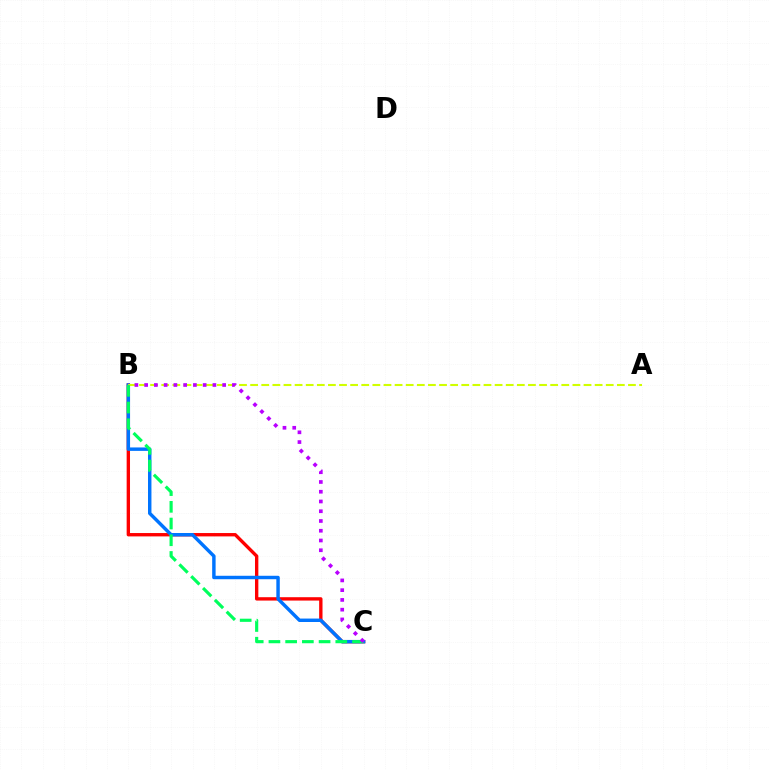{('B', 'C'): [{'color': '#ff0000', 'line_style': 'solid', 'thickness': 2.42}, {'color': '#0074ff', 'line_style': 'solid', 'thickness': 2.48}, {'color': '#00ff5c', 'line_style': 'dashed', 'thickness': 2.27}, {'color': '#b900ff', 'line_style': 'dotted', 'thickness': 2.65}], ('A', 'B'): [{'color': '#d1ff00', 'line_style': 'dashed', 'thickness': 1.51}]}